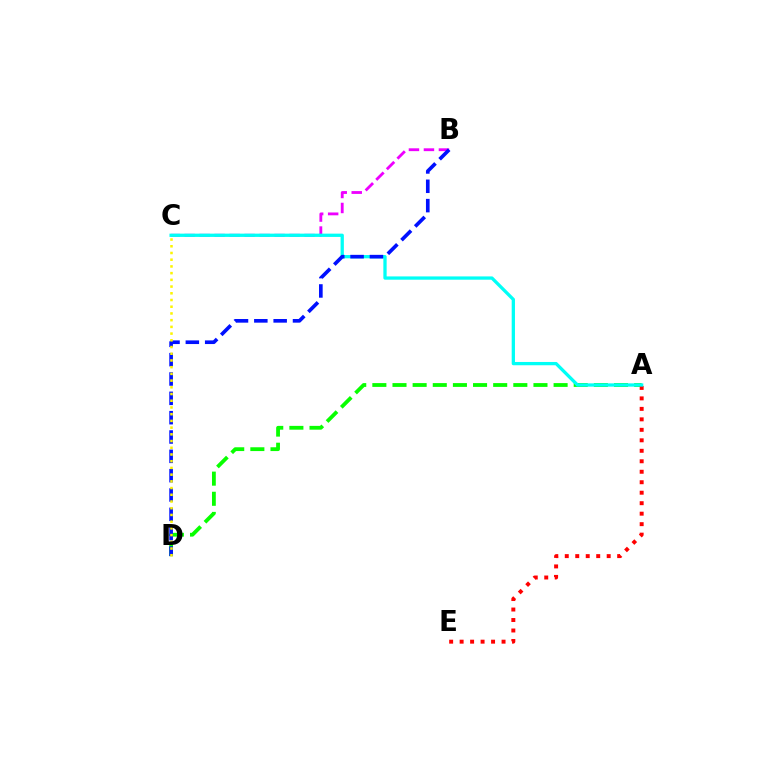{('A', 'D'): [{'color': '#08ff00', 'line_style': 'dashed', 'thickness': 2.74}], ('A', 'E'): [{'color': '#ff0000', 'line_style': 'dotted', 'thickness': 2.85}], ('B', 'C'): [{'color': '#ee00ff', 'line_style': 'dashed', 'thickness': 2.04}], ('A', 'C'): [{'color': '#00fff6', 'line_style': 'solid', 'thickness': 2.37}], ('B', 'D'): [{'color': '#0010ff', 'line_style': 'dashed', 'thickness': 2.63}], ('C', 'D'): [{'color': '#fcf500', 'line_style': 'dotted', 'thickness': 1.82}]}